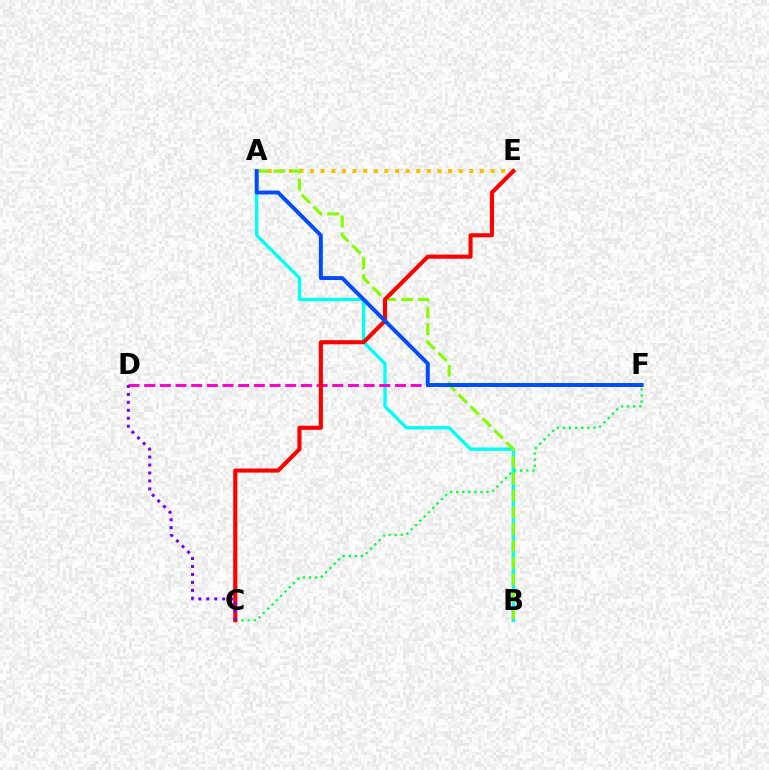{('A', 'E'): [{'color': '#ffbd00', 'line_style': 'dotted', 'thickness': 2.88}], ('A', 'B'): [{'color': '#00fff6', 'line_style': 'solid', 'thickness': 2.43}, {'color': '#84ff00', 'line_style': 'dashed', 'thickness': 2.28}], ('C', 'F'): [{'color': '#00ff39', 'line_style': 'dotted', 'thickness': 1.65}], ('D', 'F'): [{'color': '#ff00cf', 'line_style': 'dashed', 'thickness': 2.13}], ('C', 'E'): [{'color': '#ff0000', 'line_style': 'solid', 'thickness': 2.95}], ('A', 'F'): [{'color': '#004bff', 'line_style': 'solid', 'thickness': 2.83}], ('C', 'D'): [{'color': '#7200ff', 'line_style': 'dotted', 'thickness': 2.16}]}